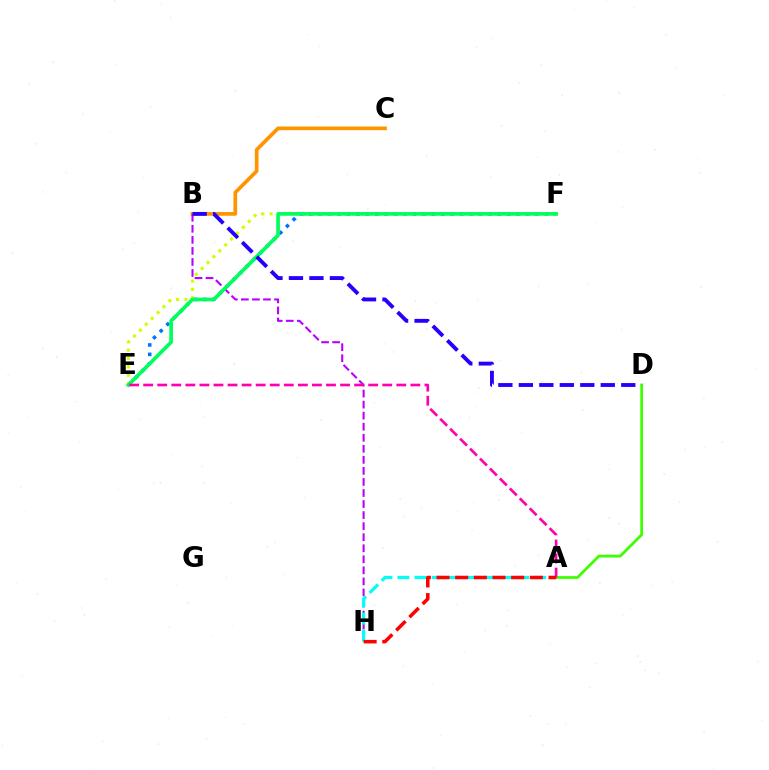{('B', 'C'): [{'color': '#ff9400', 'line_style': 'solid', 'thickness': 2.66}], ('E', 'F'): [{'color': '#0074ff', 'line_style': 'dotted', 'thickness': 2.56}, {'color': '#d1ff00', 'line_style': 'dotted', 'thickness': 2.26}, {'color': '#00ff5c', 'line_style': 'solid', 'thickness': 2.64}], ('B', 'H'): [{'color': '#b900ff', 'line_style': 'dashed', 'thickness': 1.5}], ('A', 'D'): [{'color': '#3dff00', 'line_style': 'solid', 'thickness': 2.0}], ('A', 'H'): [{'color': '#00fff6', 'line_style': 'dashed', 'thickness': 2.32}, {'color': '#ff0000', 'line_style': 'dashed', 'thickness': 2.54}], ('A', 'E'): [{'color': '#ff00ac', 'line_style': 'dashed', 'thickness': 1.91}], ('B', 'D'): [{'color': '#2500ff', 'line_style': 'dashed', 'thickness': 2.78}]}